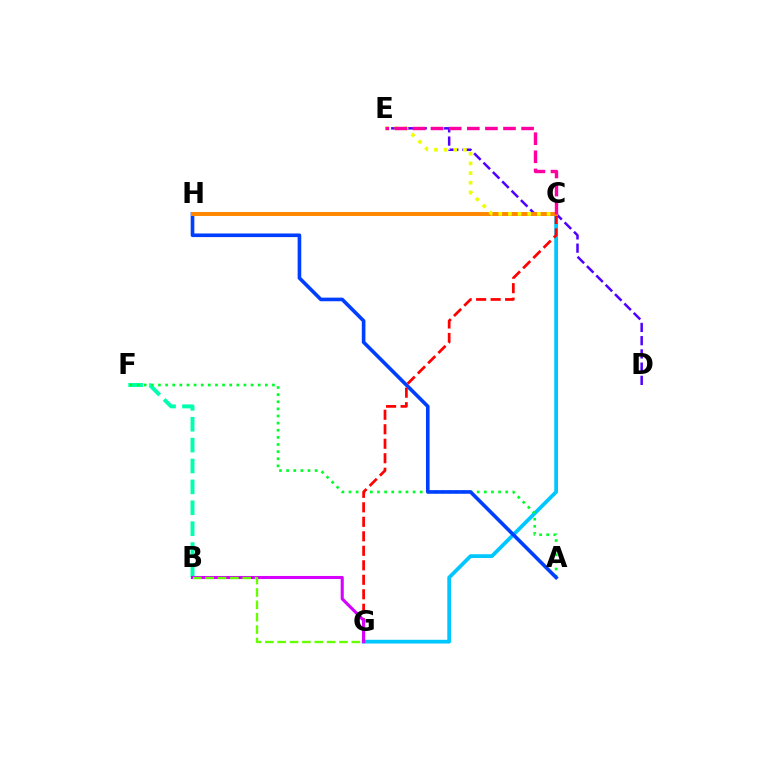{('B', 'F'): [{'color': '#00ffaf', 'line_style': 'dashed', 'thickness': 2.84}], ('C', 'G'): [{'color': '#00c7ff', 'line_style': 'solid', 'thickness': 2.7}, {'color': '#ff0000', 'line_style': 'dashed', 'thickness': 1.97}], ('A', 'F'): [{'color': '#00ff27', 'line_style': 'dotted', 'thickness': 1.94}], ('A', 'H'): [{'color': '#003fff', 'line_style': 'solid', 'thickness': 2.61}], ('D', 'E'): [{'color': '#4f00ff', 'line_style': 'dashed', 'thickness': 1.8}], ('B', 'G'): [{'color': '#d600ff', 'line_style': 'solid', 'thickness': 2.22}, {'color': '#66ff00', 'line_style': 'dashed', 'thickness': 1.68}], ('C', 'H'): [{'color': '#ff8800', 'line_style': 'solid', 'thickness': 2.84}], ('C', 'E'): [{'color': '#eeff00', 'line_style': 'dotted', 'thickness': 2.63}, {'color': '#ff00a0', 'line_style': 'dashed', 'thickness': 2.46}]}